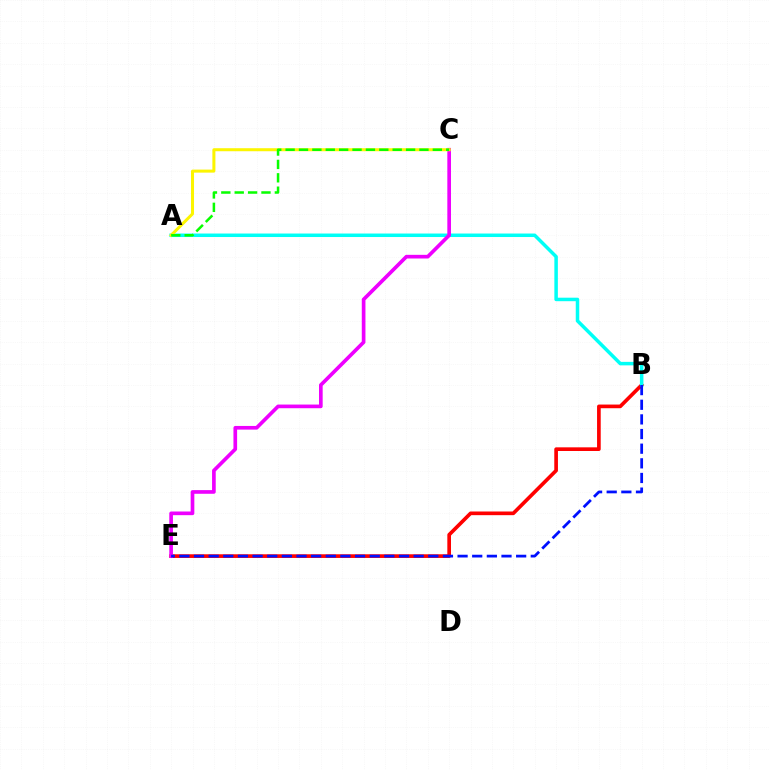{('B', 'E'): [{'color': '#ff0000', 'line_style': 'solid', 'thickness': 2.64}, {'color': '#0010ff', 'line_style': 'dashed', 'thickness': 1.99}], ('A', 'B'): [{'color': '#00fff6', 'line_style': 'solid', 'thickness': 2.52}], ('C', 'E'): [{'color': '#ee00ff', 'line_style': 'solid', 'thickness': 2.64}], ('A', 'C'): [{'color': '#fcf500', 'line_style': 'solid', 'thickness': 2.18}, {'color': '#08ff00', 'line_style': 'dashed', 'thickness': 1.82}]}